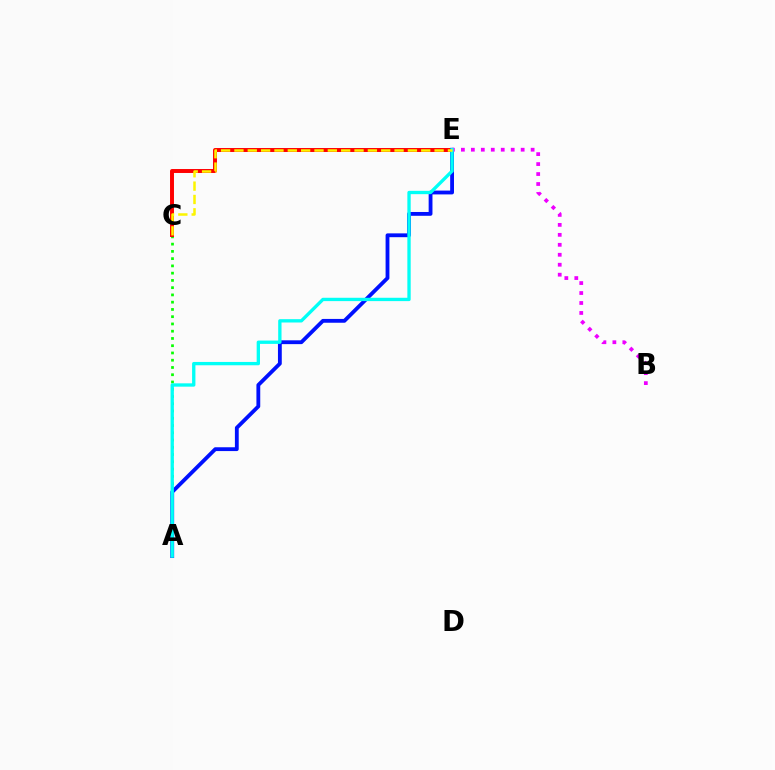{('A', 'C'): [{'color': '#08ff00', 'line_style': 'dotted', 'thickness': 1.97}], ('C', 'E'): [{'color': '#ff0000', 'line_style': 'solid', 'thickness': 2.84}, {'color': '#fcf500', 'line_style': 'dashed', 'thickness': 1.81}], ('A', 'E'): [{'color': '#0010ff', 'line_style': 'solid', 'thickness': 2.75}, {'color': '#00fff6', 'line_style': 'solid', 'thickness': 2.4}], ('B', 'E'): [{'color': '#ee00ff', 'line_style': 'dotted', 'thickness': 2.71}]}